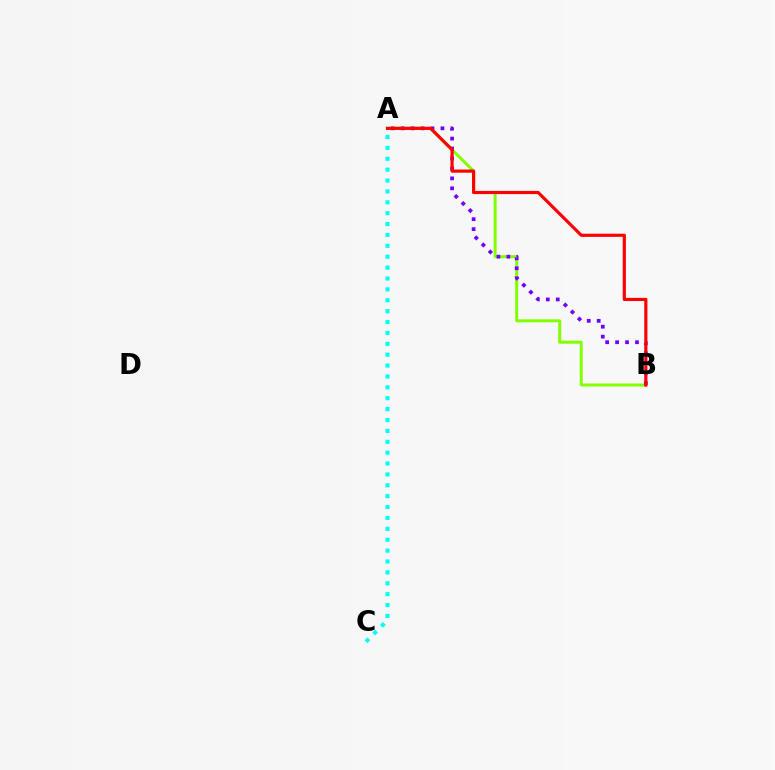{('A', 'B'): [{'color': '#84ff00', 'line_style': 'solid', 'thickness': 2.15}, {'color': '#7200ff', 'line_style': 'dotted', 'thickness': 2.7}, {'color': '#ff0000', 'line_style': 'solid', 'thickness': 2.28}], ('A', 'C'): [{'color': '#00fff6', 'line_style': 'dotted', 'thickness': 2.96}]}